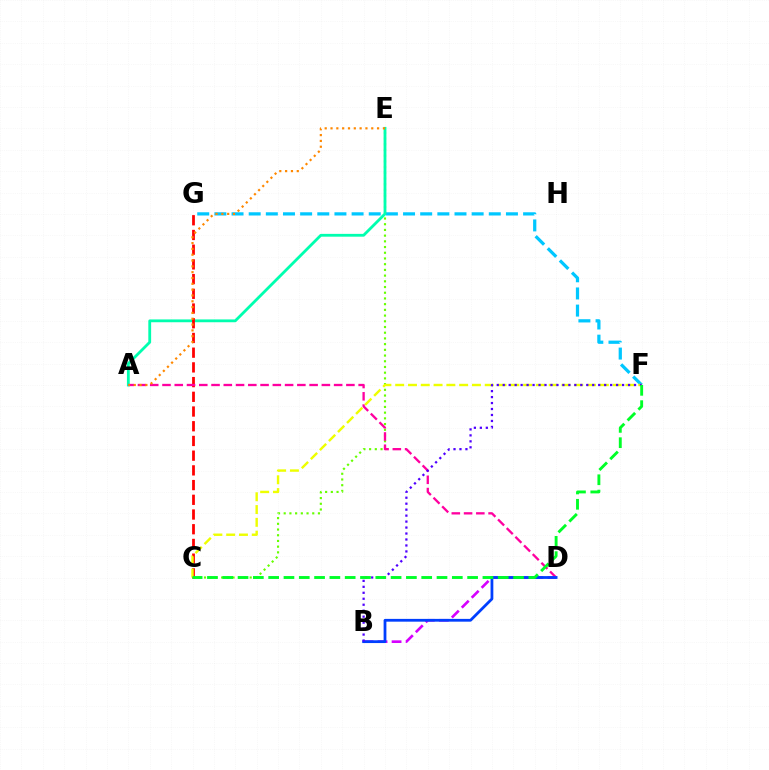{('F', 'G'): [{'color': '#00c7ff', 'line_style': 'dashed', 'thickness': 2.33}], ('C', 'E'): [{'color': '#66ff00', 'line_style': 'dotted', 'thickness': 1.55}], ('A', 'E'): [{'color': '#00ffaf', 'line_style': 'solid', 'thickness': 2.02}, {'color': '#ff8800', 'line_style': 'dotted', 'thickness': 1.58}], ('C', 'G'): [{'color': '#ff0000', 'line_style': 'dashed', 'thickness': 2.0}], ('A', 'D'): [{'color': '#ff00a0', 'line_style': 'dashed', 'thickness': 1.67}], ('B', 'D'): [{'color': '#d600ff', 'line_style': 'dashed', 'thickness': 1.91}, {'color': '#003fff', 'line_style': 'solid', 'thickness': 2.0}], ('C', 'F'): [{'color': '#eeff00', 'line_style': 'dashed', 'thickness': 1.74}, {'color': '#00ff27', 'line_style': 'dashed', 'thickness': 2.08}], ('B', 'F'): [{'color': '#4f00ff', 'line_style': 'dotted', 'thickness': 1.62}]}